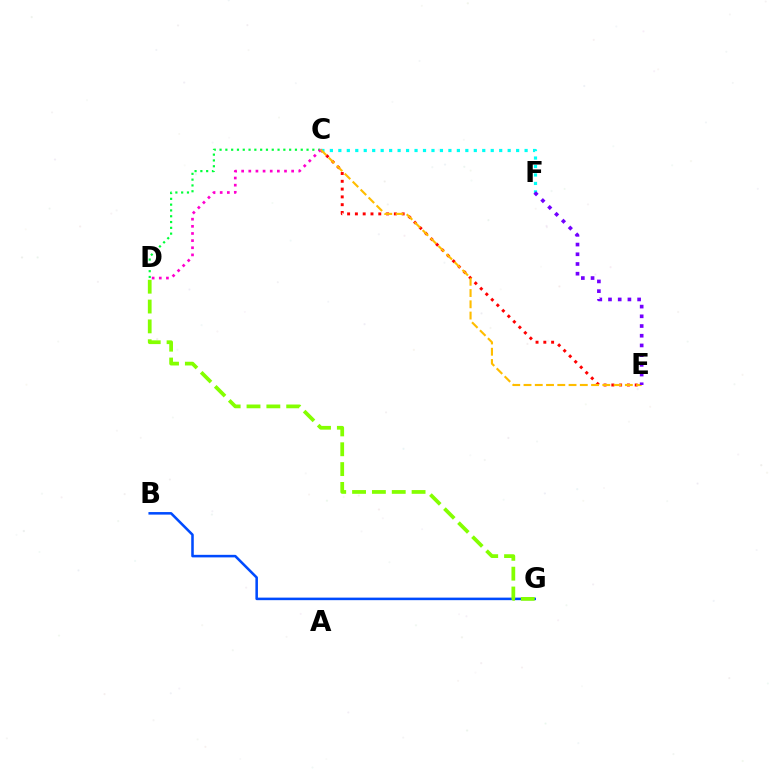{('C', 'E'): [{'color': '#ff0000', 'line_style': 'dotted', 'thickness': 2.12}, {'color': '#ffbd00', 'line_style': 'dashed', 'thickness': 1.53}], ('B', 'G'): [{'color': '#004bff', 'line_style': 'solid', 'thickness': 1.83}], ('C', 'F'): [{'color': '#00fff6', 'line_style': 'dotted', 'thickness': 2.3}], ('C', 'D'): [{'color': '#00ff39', 'line_style': 'dotted', 'thickness': 1.58}, {'color': '#ff00cf', 'line_style': 'dotted', 'thickness': 1.94}], ('D', 'G'): [{'color': '#84ff00', 'line_style': 'dashed', 'thickness': 2.7}], ('E', 'F'): [{'color': '#7200ff', 'line_style': 'dotted', 'thickness': 2.64}]}